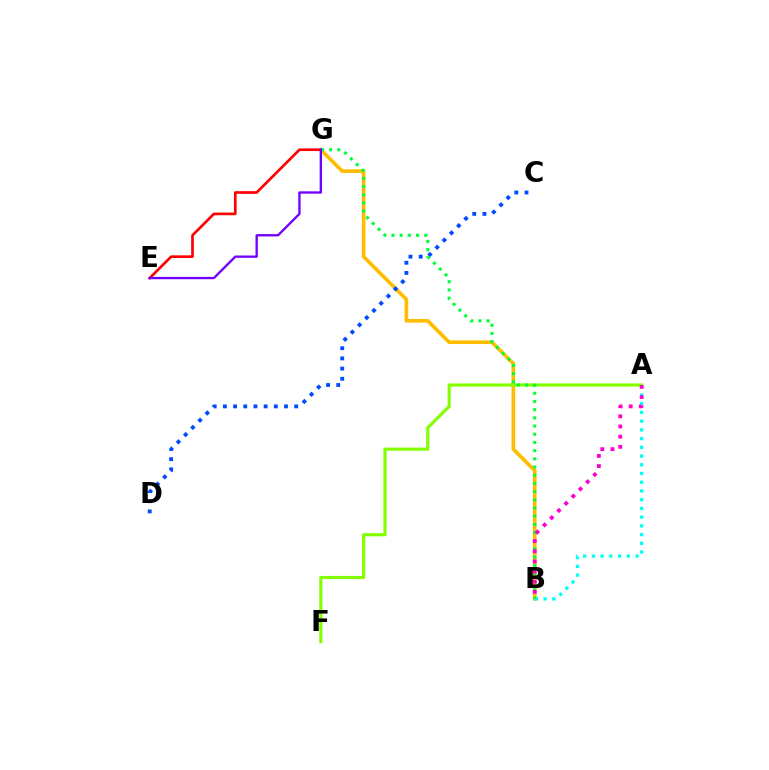{('B', 'G'): [{'color': '#ffbd00', 'line_style': 'solid', 'thickness': 2.64}, {'color': '#00ff39', 'line_style': 'dotted', 'thickness': 2.23}], ('C', 'D'): [{'color': '#004bff', 'line_style': 'dotted', 'thickness': 2.77}], ('A', 'F'): [{'color': '#84ff00', 'line_style': 'solid', 'thickness': 2.27}], ('A', 'B'): [{'color': '#00fff6', 'line_style': 'dotted', 'thickness': 2.37}, {'color': '#ff00cf', 'line_style': 'dotted', 'thickness': 2.76}], ('E', 'G'): [{'color': '#ff0000', 'line_style': 'solid', 'thickness': 1.92}, {'color': '#7200ff', 'line_style': 'solid', 'thickness': 1.68}]}